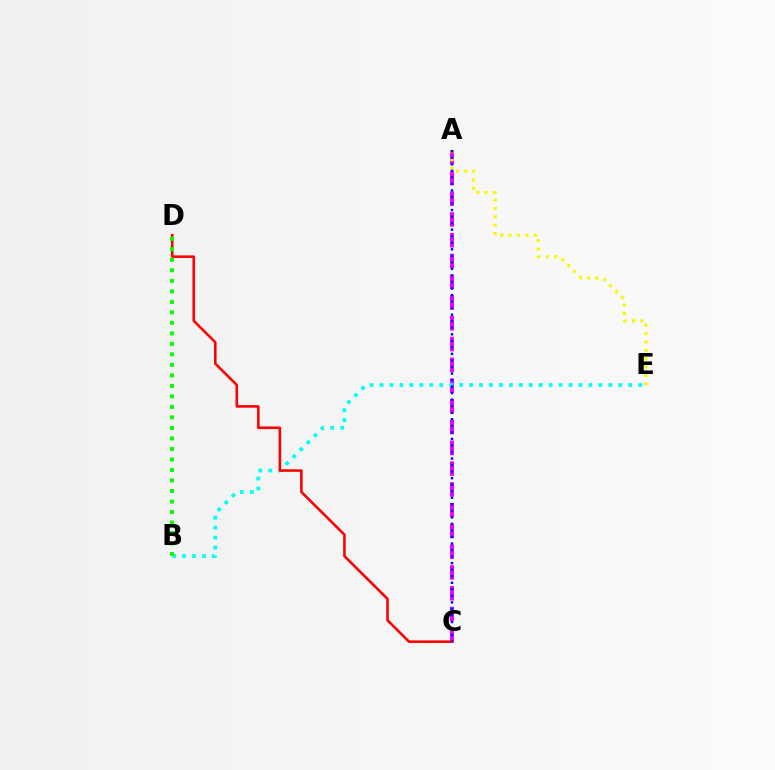{('A', 'C'): [{'color': '#ee00ff', 'line_style': 'dashed', 'thickness': 2.82}, {'color': '#0010ff', 'line_style': 'dotted', 'thickness': 1.78}], ('B', 'E'): [{'color': '#00fff6', 'line_style': 'dotted', 'thickness': 2.7}], ('A', 'E'): [{'color': '#fcf500', 'line_style': 'dotted', 'thickness': 2.27}], ('C', 'D'): [{'color': '#ff0000', 'line_style': 'solid', 'thickness': 1.86}], ('B', 'D'): [{'color': '#08ff00', 'line_style': 'dotted', 'thickness': 2.85}]}